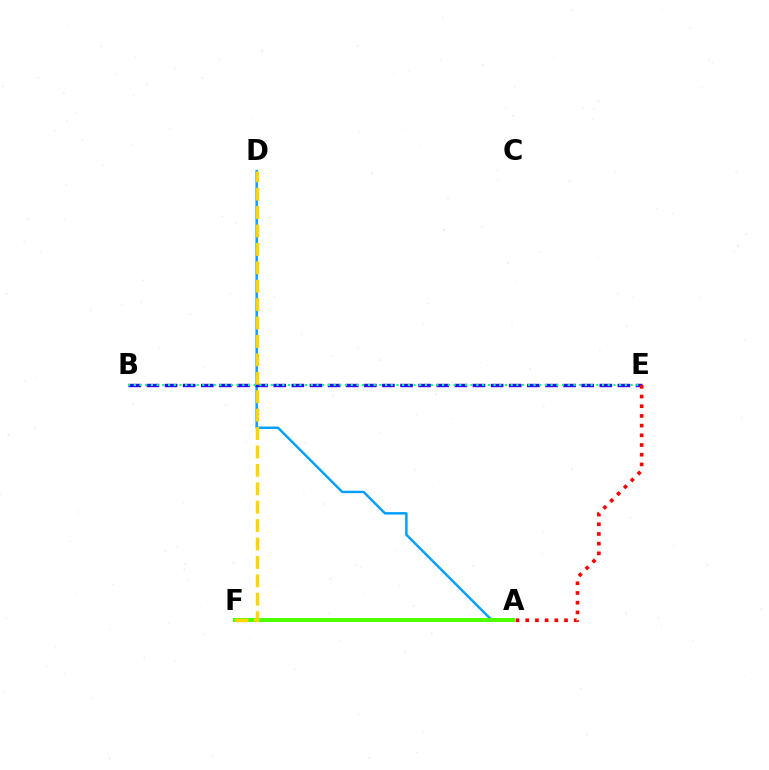{('A', 'F'): [{'color': '#ff00ed', 'line_style': 'solid', 'thickness': 2.1}, {'color': '#4fff00', 'line_style': 'solid', 'thickness': 2.87}], ('A', 'D'): [{'color': '#009eff', 'line_style': 'solid', 'thickness': 1.76}], ('B', 'E'): [{'color': '#3700ff', 'line_style': 'dashed', 'thickness': 2.46}, {'color': '#00ff86', 'line_style': 'dotted', 'thickness': 1.55}], ('A', 'E'): [{'color': '#ff0000', 'line_style': 'dotted', 'thickness': 2.63}], ('D', 'F'): [{'color': '#ffd500', 'line_style': 'dashed', 'thickness': 2.5}]}